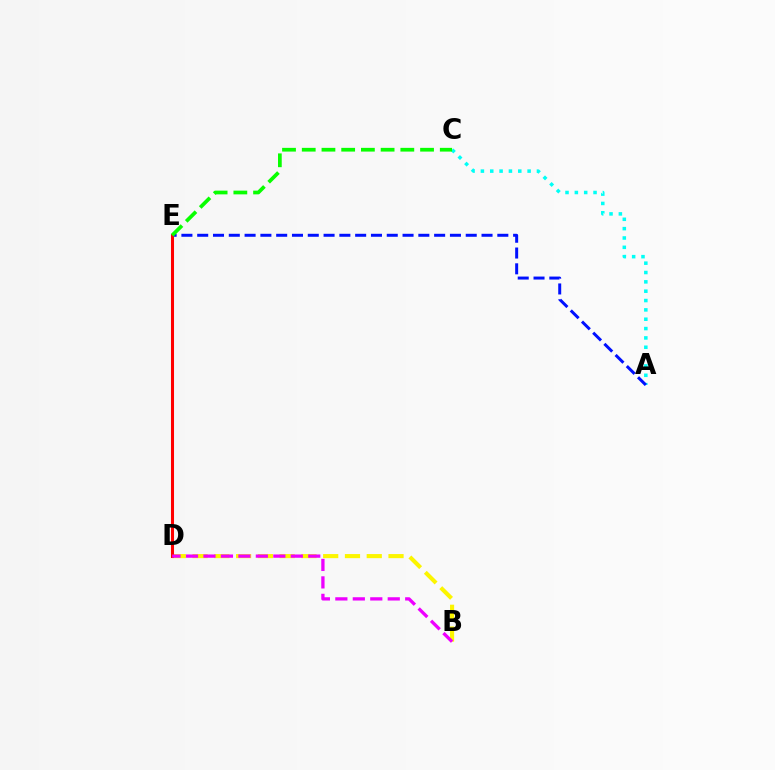{('B', 'D'): [{'color': '#fcf500', 'line_style': 'dashed', 'thickness': 2.96}, {'color': '#ee00ff', 'line_style': 'dashed', 'thickness': 2.37}], ('A', 'C'): [{'color': '#00fff6', 'line_style': 'dotted', 'thickness': 2.54}], ('A', 'E'): [{'color': '#0010ff', 'line_style': 'dashed', 'thickness': 2.15}], ('D', 'E'): [{'color': '#ff0000', 'line_style': 'solid', 'thickness': 2.19}], ('C', 'E'): [{'color': '#08ff00', 'line_style': 'dashed', 'thickness': 2.68}]}